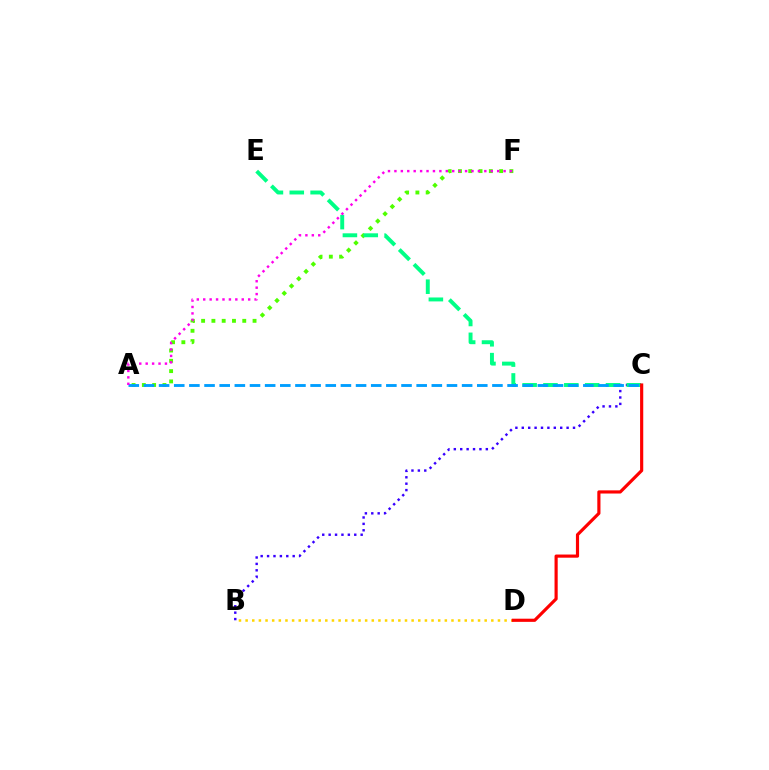{('A', 'F'): [{'color': '#4fff00', 'line_style': 'dotted', 'thickness': 2.79}, {'color': '#ff00ed', 'line_style': 'dotted', 'thickness': 1.74}], ('B', 'D'): [{'color': '#ffd500', 'line_style': 'dotted', 'thickness': 1.8}], ('B', 'C'): [{'color': '#3700ff', 'line_style': 'dotted', 'thickness': 1.74}], ('C', 'E'): [{'color': '#00ff86', 'line_style': 'dashed', 'thickness': 2.83}], ('C', 'D'): [{'color': '#ff0000', 'line_style': 'solid', 'thickness': 2.28}], ('A', 'C'): [{'color': '#009eff', 'line_style': 'dashed', 'thickness': 2.06}]}